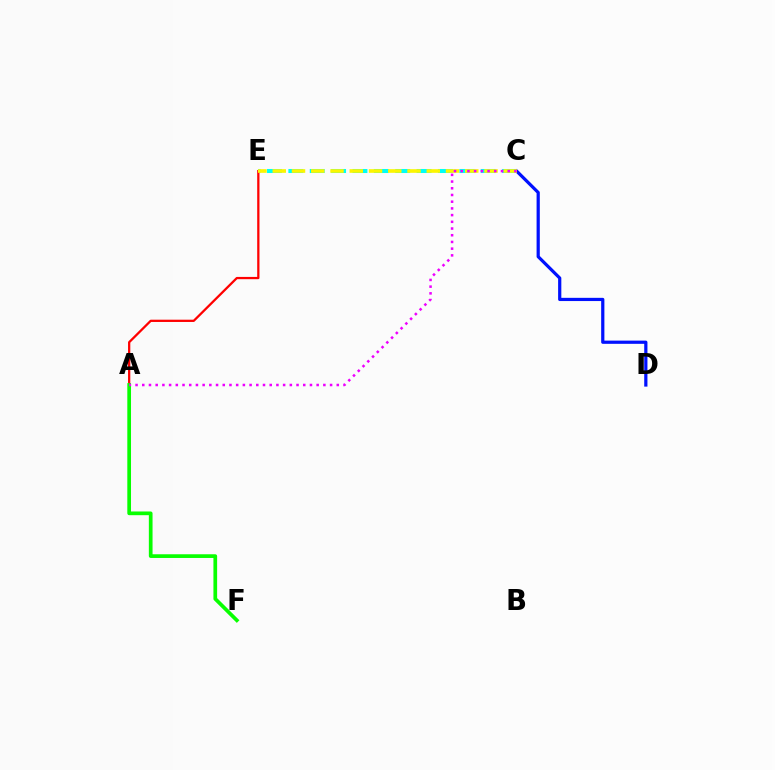{('C', 'E'): [{'color': '#00fff6', 'line_style': 'dashed', 'thickness': 2.9}, {'color': '#fcf500', 'line_style': 'dashed', 'thickness': 2.62}], ('A', 'E'): [{'color': '#ff0000', 'line_style': 'solid', 'thickness': 1.63}], ('C', 'D'): [{'color': '#0010ff', 'line_style': 'solid', 'thickness': 2.32}], ('A', 'F'): [{'color': '#08ff00', 'line_style': 'solid', 'thickness': 2.66}], ('A', 'C'): [{'color': '#ee00ff', 'line_style': 'dotted', 'thickness': 1.82}]}